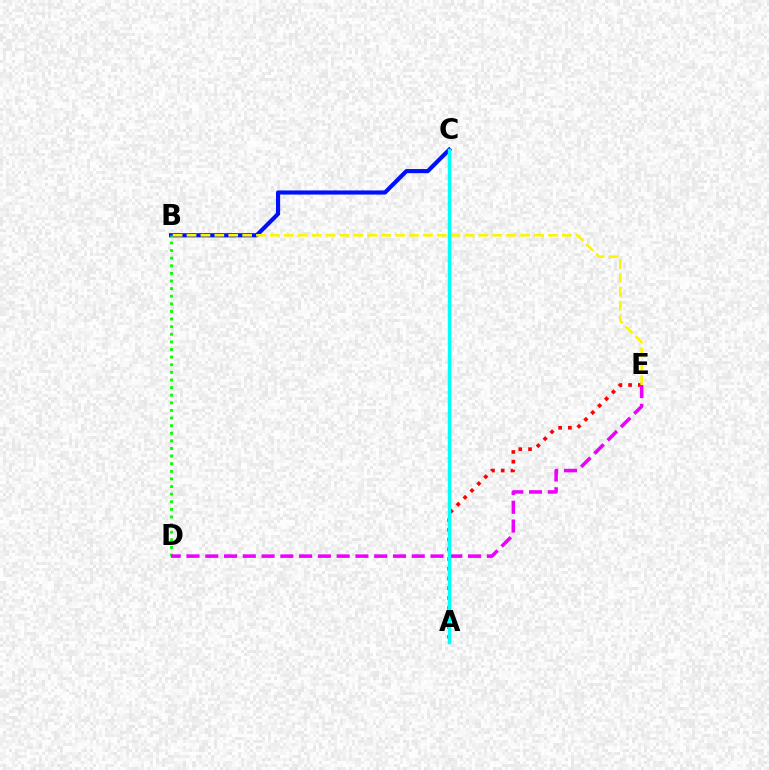{('B', 'C'): [{'color': '#0010ff', 'line_style': 'solid', 'thickness': 2.98}], ('B', 'D'): [{'color': '#08ff00', 'line_style': 'dotted', 'thickness': 2.07}], ('A', 'E'): [{'color': '#ff0000', 'line_style': 'dotted', 'thickness': 2.65}], ('D', 'E'): [{'color': '#ee00ff', 'line_style': 'dashed', 'thickness': 2.55}], ('B', 'E'): [{'color': '#fcf500', 'line_style': 'dashed', 'thickness': 1.89}], ('A', 'C'): [{'color': '#00fff6', 'line_style': 'solid', 'thickness': 2.48}]}